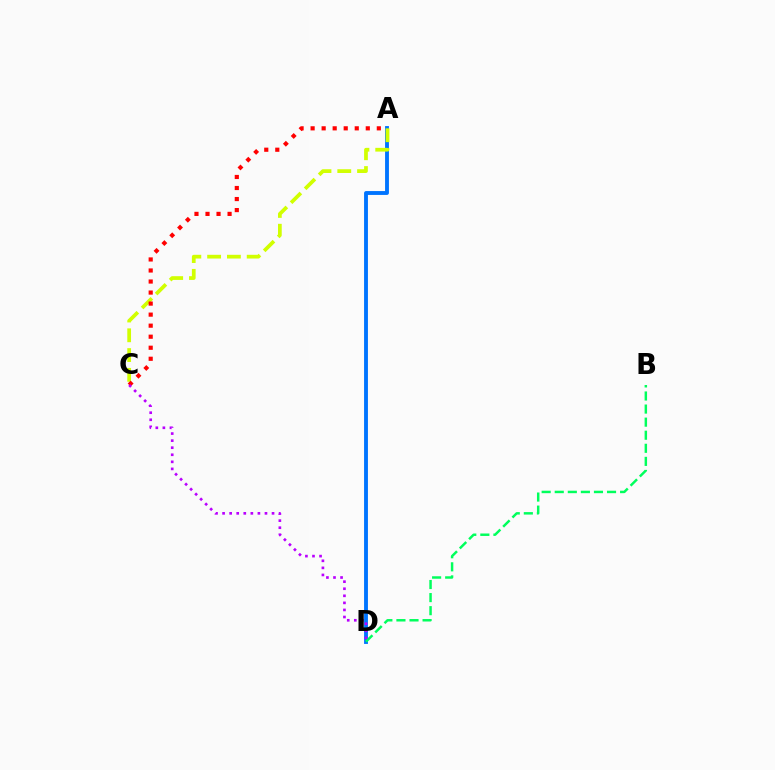{('A', 'D'): [{'color': '#0074ff', 'line_style': 'solid', 'thickness': 2.78}], ('A', 'C'): [{'color': '#d1ff00', 'line_style': 'dashed', 'thickness': 2.69}, {'color': '#ff0000', 'line_style': 'dotted', 'thickness': 3.0}], ('B', 'D'): [{'color': '#00ff5c', 'line_style': 'dashed', 'thickness': 1.78}], ('C', 'D'): [{'color': '#b900ff', 'line_style': 'dotted', 'thickness': 1.92}]}